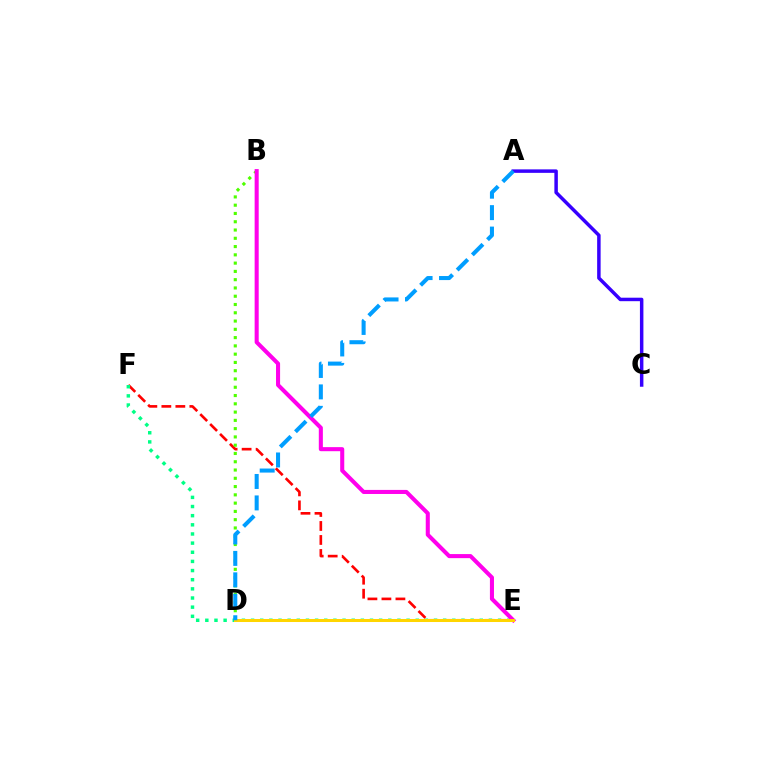{('E', 'F'): [{'color': '#ff0000', 'line_style': 'dashed', 'thickness': 1.9}, {'color': '#00ff86', 'line_style': 'dotted', 'thickness': 2.49}], ('A', 'C'): [{'color': '#3700ff', 'line_style': 'solid', 'thickness': 2.51}], ('B', 'D'): [{'color': '#4fff00', 'line_style': 'dotted', 'thickness': 2.25}], ('B', 'E'): [{'color': '#ff00ed', 'line_style': 'solid', 'thickness': 2.93}], ('D', 'E'): [{'color': '#ffd500', 'line_style': 'solid', 'thickness': 2.17}], ('A', 'D'): [{'color': '#009eff', 'line_style': 'dashed', 'thickness': 2.91}]}